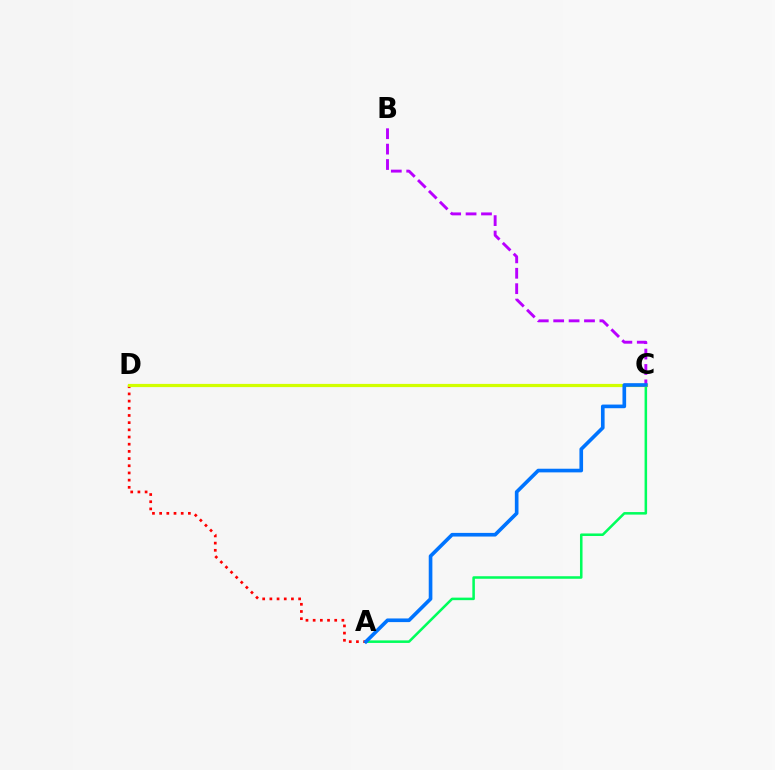{('B', 'C'): [{'color': '#b900ff', 'line_style': 'dashed', 'thickness': 2.09}], ('A', 'C'): [{'color': '#00ff5c', 'line_style': 'solid', 'thickness': 1.83}, {'color': '#0074ff', 'line_style': 'solid', 'thickness': 2.63}], ('A', 'D'): [{'color': '#ff0000', 'line_style': 'dotted', 'thickness': 1.95}], ('C', 'D'): [{'color': '#d1ff00', 'line_style': 'solid', 'thickness': 2.3}]}